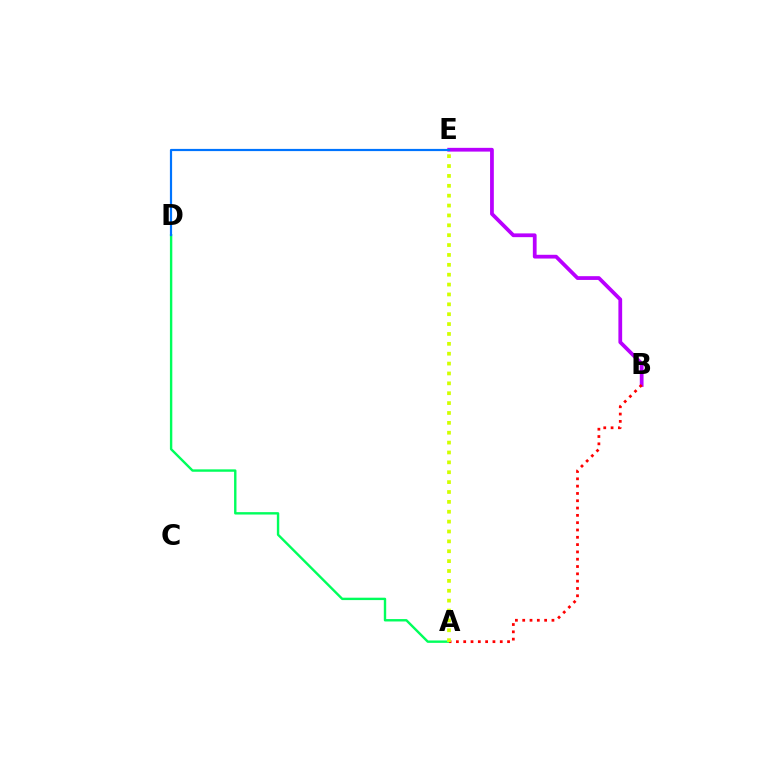{('A', 'D'): [{'color': '#00ff5c', 'line_style': 'solid', 'thickness': 1.73}], ('B', 'E'): [{'color': '#b900ff', 'line_style': 'solid', 'thickness': 2.71}], ('D', 'E'): [{'color': '#0074ff', 'line_style': 'solid', 'thickness': 1.58}], ('A', 'B'): [{'color': '#ff0000', 'line_style': 'dotted', 'thickness': 1.99}], ('A', 'E'): [{'color': '#d1ff00', 'line_style': 'dotted', 'thickness': 2.68}]}